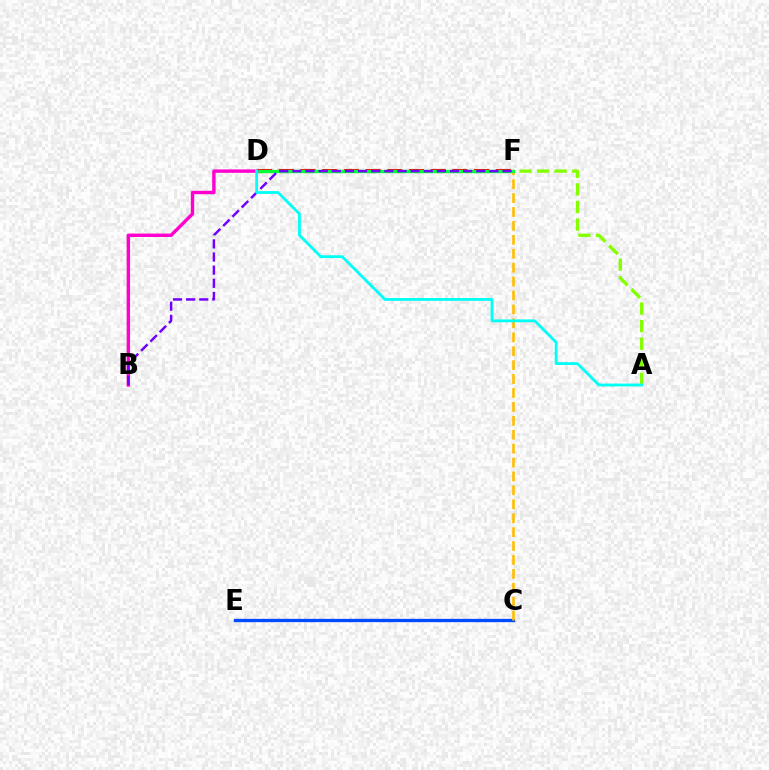{('D', 'F'): [{'color': '#ff0000', 'line_style': 'dashed', 'thickness': 2.95}, {'color': '#00ff39', 'line_style': 'solid', 'thickness': 2.4}], ('C', 'E'): [{'color': '#004bff', 'line_style': 'solid', 'thickness': 2.38}], ('C', 'F'): [{'color': '#ffbd00', 'line_style': 'dashed', 'thickness': 1.89}], ('B', 'D'): [{'color': '#ff00cf', 'line_style': 'solid', 'thickness': 2.45}], ('A', 'F'): [{'color': '#84ff00', 'line_style': 'dashed', 'thickness': 2.39}], ('B', 'F'): [{'color': '#7200ff', 'line_style': 'dashed', 'thickness': 1.78}], ('A', 'D'): [{'color': '#00fff6', 'line_style': 'solid', 'thickness': 2.02}]}